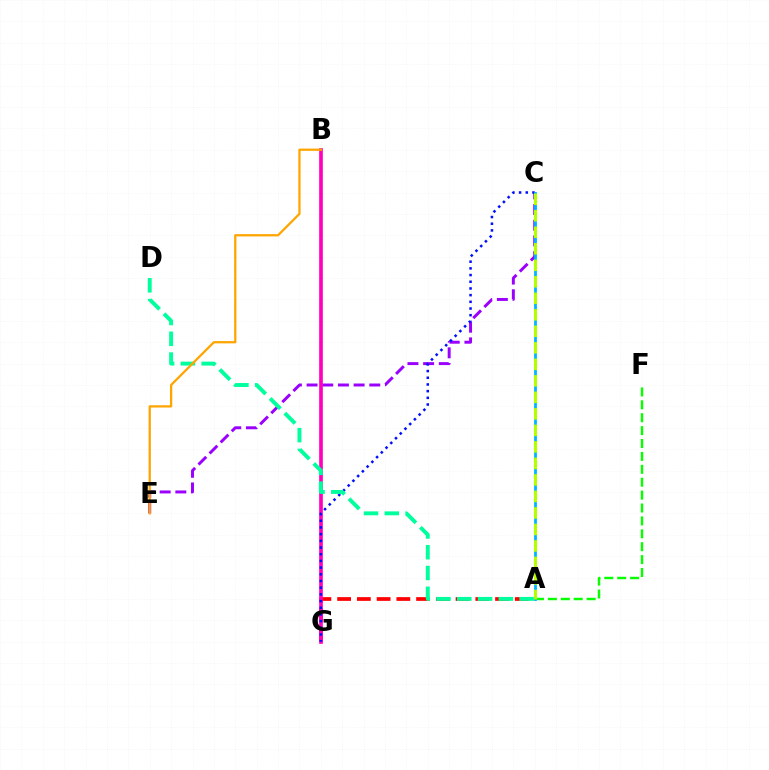{('C', 'E'): [{'color': '#9b00ff', 'line_style': 'dashed', 'thickness': 2.13}], ('A', 'G'): [{'color': '#ff0000', 'line_style': 'dashed', 'thickness': 2.68}], ('B', 'G'): [{'color': '#ff00bd', 'line_style': 'solid', 'thickness': 2.64}], ('C', 'G'): [{'color': '#0010ff', 'line_style': 'dotted', 'thickness': 1.82}], ('A', 'F'): [{'color': '#08ff00', 'line_style': 'dashed', 'thickness': 1.75}], ('A', 'D'): [{'color': '#00ff9d', 'line_style': 'dashed', 'thickness': 2.82}], ('A', 'C'): [{'color': '#00b5ff', 'line_style': 'solid', 'thickness': 2.0}, {'color': '#b3ff00', 'line_style': 'dashed', 'thickness': 2.24}], ('B', 'E'): [{'color': '#ffa500', 'line_style': 'solid', 'thickness': 1.64}]}